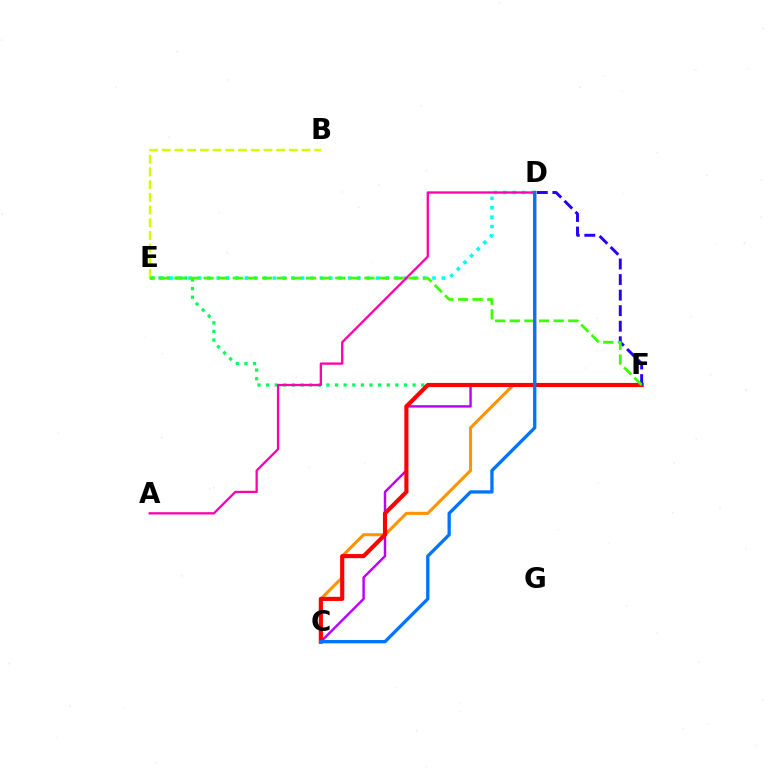{('C', 'F'): [{'color': '#b900ff', 'line_style': 'solid', 'thickness': 1.75}, {'color': '#ff0000', 'line_style': 'solid', 'thickness': 2.97}], ('C', 'D'): [{'color': '#ff9400', 'line_style': 'solid', 'thickness': 2.2}, {'color': '#0074ff', 'line_style': 'solid', 'thickness': 2.38}], ('E', 'F'): [{'color': '#00ff5c', 'line_style': 'dotted', 'thickness': 2.34}, {'color': '#3dff00', 'line_style': 'dashed', 'thickness': 1.99}], ('D', 'E'): [{'color': '#00fff6', 'line_style': 'dotted', 'thickness': 2.55}], ('B', 'E'): [{'color': '#d1ff00', 'line_style': 'dashed', 'thickness': 1.73}], ('A', 'D'): [{'color': '#ff00ac', 'line_style': 'solid', 'thickness': 1.66}], ('D', 'F'): [{'color': '#2500ff', 'line_style': 'dashed', 'thickness': 2.11}]}